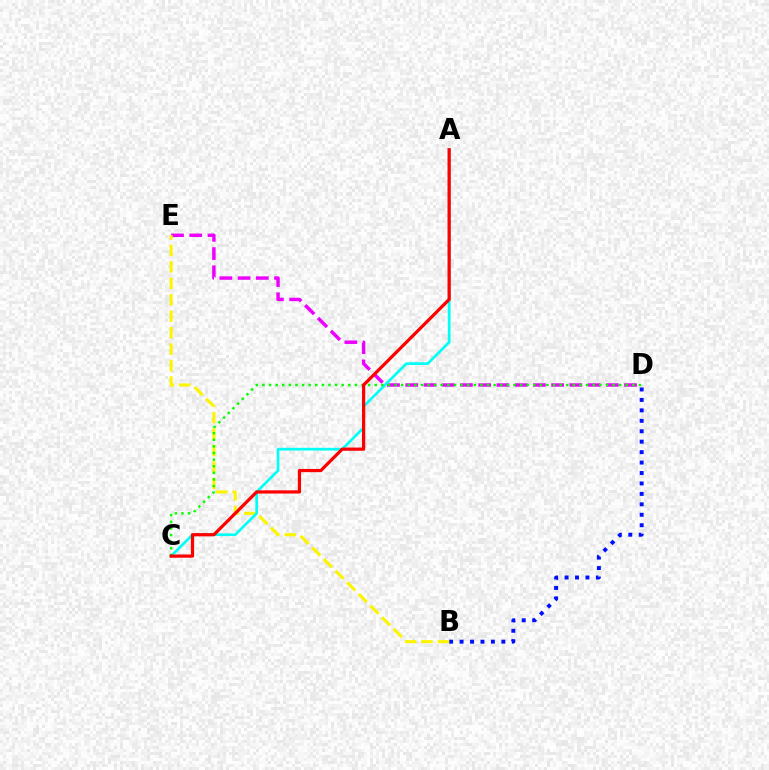{('D', 'E'): [{'color': '#ee00ff', 'line_style': 'dashed', 'thickness': 2.48}], ('B', 'D'): [{'color': '#0010ff', 'line_style': 'dotted', 'thickness': 2.84}], ('B', 'E'): [{'color': '#fcf500', 'line_style': 'dashed', 'thickness': 2.24}], ('A', 'C'): [{'color': '#00fff6', 'line_style': 'solid', 'thickness': 1.94}, {'color': '#ff0000', 'line_style': 'solid', 'thickness': 2.32}], ('C', 'D'): [{'color': '#08ff00', 'line_style': 'dotted', 'thickness': 1.79}]}